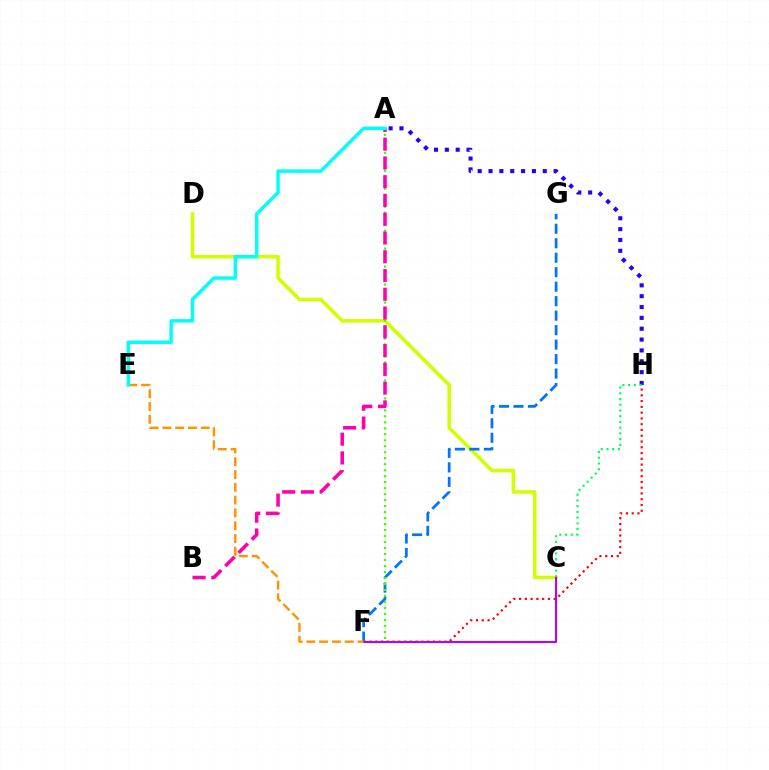{('C', 'D'): [{'color': '#d1ff00', 'line_style': 'solid', 'thickness': 2.55}], ('F', 'G'): [{'color': '#0074ff', 'line_style': 'dashed', 'thickness': 1.97}], ('A', 'F'): [{'color': '#3dff00', 'line_style': 'dotted', 'thickness': 1.63}], ('F', 'H'): [{'color': '#ff0000', 'line_style': 'dotted', 'thickness': 1.57}], ('A', 'H'): [{'color': '#2500ff', 'line_style': 'dotted', 'thickness': 2.95}], ('C', 'H'): [{'color': '#00ff5c', 'line_style': 'dotted', 'thickness': 1.56}], ('A', 'B'): [{'color': '#ff00ac', 'line_style': 'dashed', 'thickness': 2.55}], ('C', 'F'): [{'color': '#b900ff', 'line_style': 'solid', 'thickness': 1.51}], ('E', 'F'): [{'color': '#ff9400', 'line_style': 'dashed', 'thickness': 1.74}], ('A', 'E'): [{'color': '#00fff6', 'line_style': 'solid', 'thickness': 2.49}]}